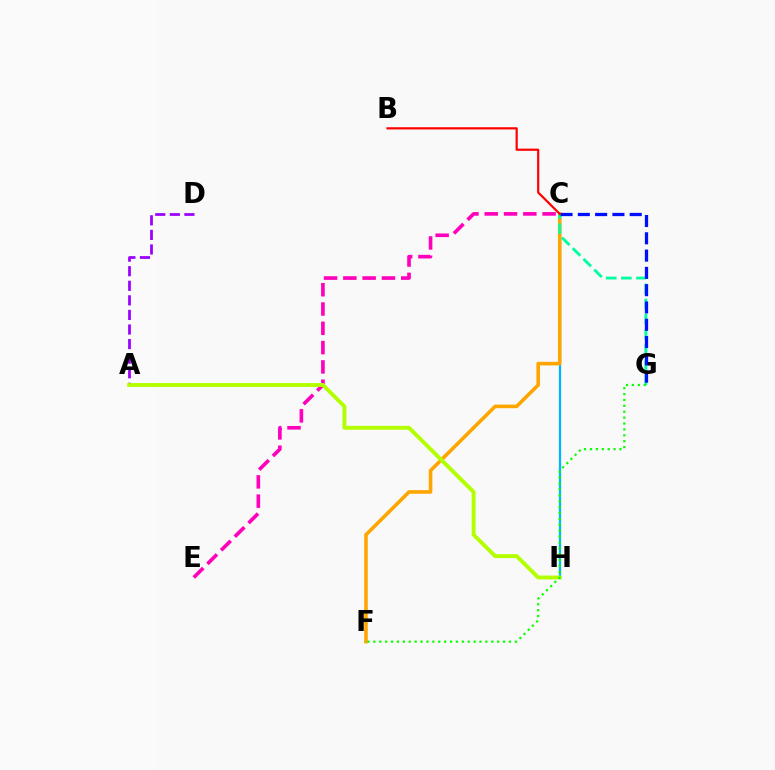{('C', 'H'): [{'color': '#00b5ff', 'line_style': 'solid', 'thickness': 1.63}], ('A', 'D'): [{'color': '#9b00ff', 'line_style': 'dashed', 'thickness': 1.98}], ('C', 'E'): [{'color': '#ff00bd', 'line_style': 'dashed', 'thickness': 2.62}], ('C', 'F'): [{'color': '#ffa500', 'line_style': 'solid', 'thickness': 2.58}], ('A', 'H'): [{'color': '#b3ff00', 'line_style': 'solid', 'thickness': 2.81}], ('C', 'G'): [{'color': '#00ff9d', 'line_style': 'dashed', 'thickness': 2.06}, {'color': '#0010ff', 'line_style': 'dashed', 'thickness': 2.35}], ('F', 'G'): [{'color': '#08ff00', 'line_style': 'dotted', 'thickness': 1.6}], ('B', 'C'): [{'color': '#ff0000', 'line_style': 'solid', 'thickness': 1.58}]}